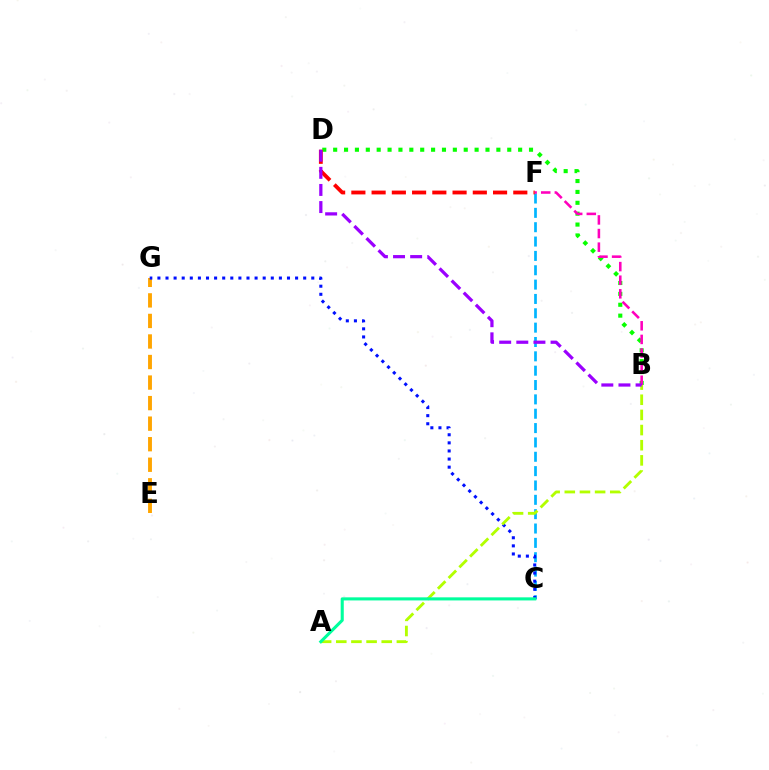{('E', 'G'): [{'color': '#ffa500', 'line_style': 'dashed', 'thickness': 2.79}], ('C', 'F'): [{'color': '#00b5ff', 'line_style': 'dashed', 'thickness': 1.95}], ('C', 'G'): [{'color': '#0010ff', 'line_style': 'dotted', 'thickness': 2.2}], ('B', 'D'): [{'color': '#08ff00', 'line_style': 'dotted', 'thickness': 2.96}, {'color': '#9b00ff', 'line_style': 'dashed', 'thickness': 2.33}], ('A', 'B'): [{'color': '#b3ff00', 'line_style': 'dashed', 'thickness': 2.06}], ('B', 'F'): [{'color': '#ff00bd', 'line_style': 'dashed', 'thickness': 1.85}], ('D', 'F'): [{'color': '#ff0000', 'line_style': 'dashed', 'thickness': 2.75}], ('A', 'C'): [{'color': '#00ff9d', 'line_style': 'solid', 'thickness': 2.22}]}